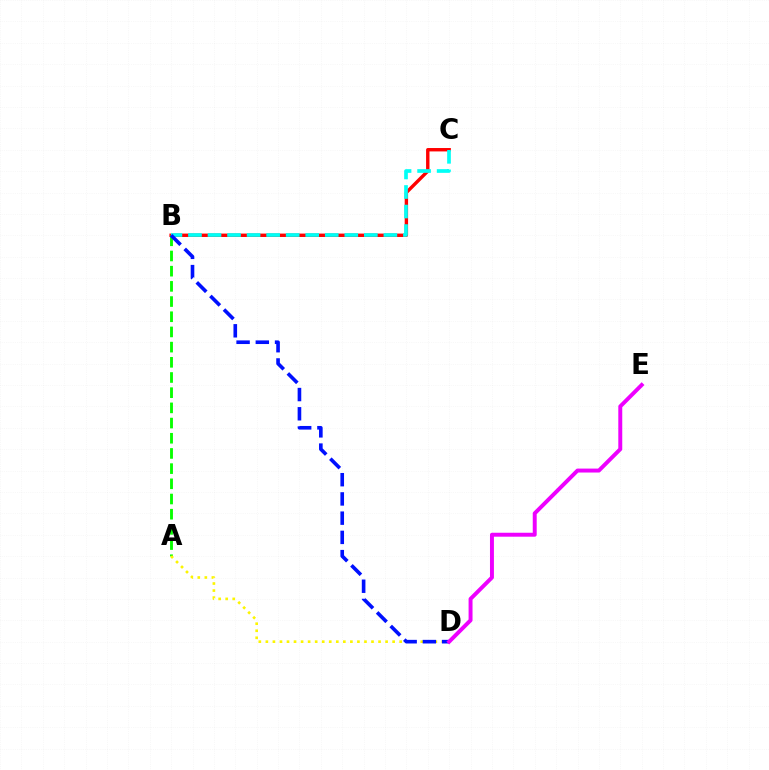{('B', 'C'): [{'color': '#ff0000', 'line_style': 'solid', 'thickness': 2.45}, {'color': '#00fff6', 'line_style': 'dashed', 'thickness': 2.65}], ('A', 'B'): [{'color': '#08ff00', 'line_style': 'dashed', 'thickness': 2.06}], ('A', 'D'): [{'color': '#fcf500', 'line_style': 'dotted', 'thickness': 1.91}], ('B', 'D'): [{'color': '#0010ff', 'line_style': 'dashed', 'thickness': 2.61}], ('D', 'E'): [{'color': '#ee00ff', 'line_style': 'solid', 'thickness': 2.84}]}